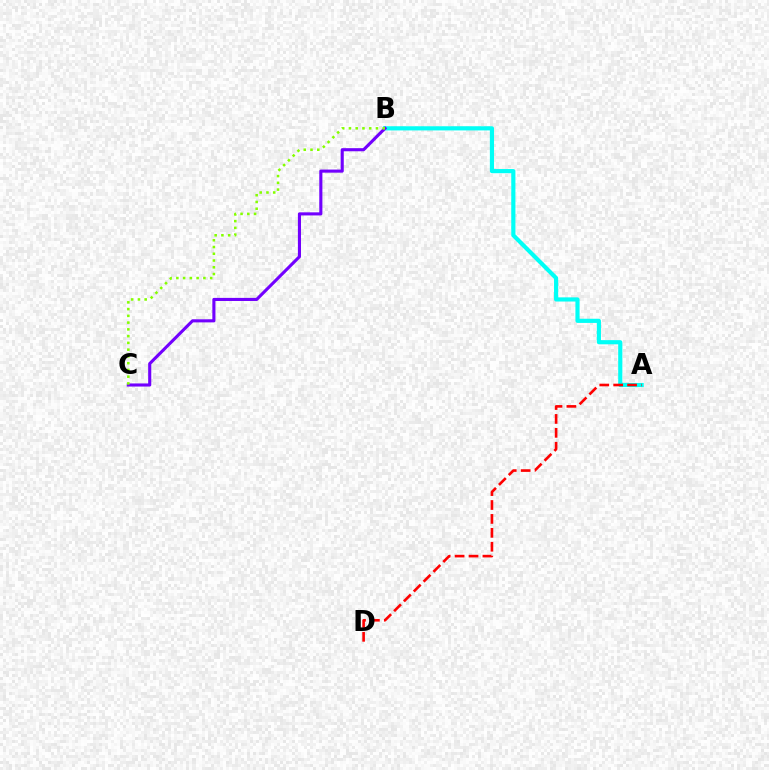{('A', 'B'): [{'color': '#00fff6', 'line_style': 'solid', 'thickness': 3.0}], ('A', 'D'): [{'color': '#ff0000', 'line_style': 'dashed', 'thickness': 1.89}], ('B', 'C'): [{'color': '#7200ff', 'line_style': 'solid', 'thickness': 2.23}, {'color': '#84ff00', 'line_style': 'dotted', 'thickness': 1.84}]}